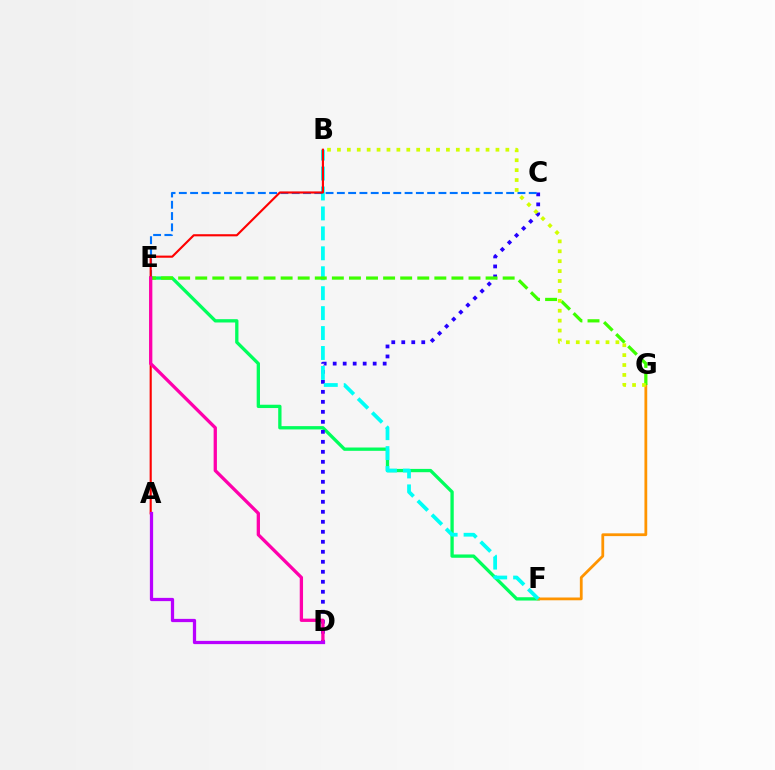{('E', 'F'): [{'color': '#00ff5c', 'line_style': 'solid', 'thickness': 2.38}], ('F', 'G'): [{'color': '#ff9400', 'line_style': 'solid', 'thickness': 2.0}], ('C', 'D'): [{'color': '#2500ff', 'line_style': 'dotted', 'thickness': 2.72}], ('B', 'F'): [{'color': '#00fff6', 'line_style': 'dashed', 'thickness': 2.71}], ('C', 'E'): [{'color': '#0074ff', 'line_style': 'dashed', 'thickness': 1.53}], ('E', 'G'): [{'color': '#3dff00', 'line_style': 'dashed', 'thickness': 2.32}], ('A', 'B'): [{'color': '#ff0000', 'line_style': 'solid', 'thickness': 1.53}], ('B', 'G'): [{'color': '#d1ff00', 'line_style': 'dotted', 'thickness': 2.69}], ('D', 'E'): [{'color': '#ff00ac', 'line_style': 'solid', 'thickness': 2.37}], ('A', 'D'): [{'color': '#b900ff', 'line_style': 'solid', 'thickness': 2.34}]}